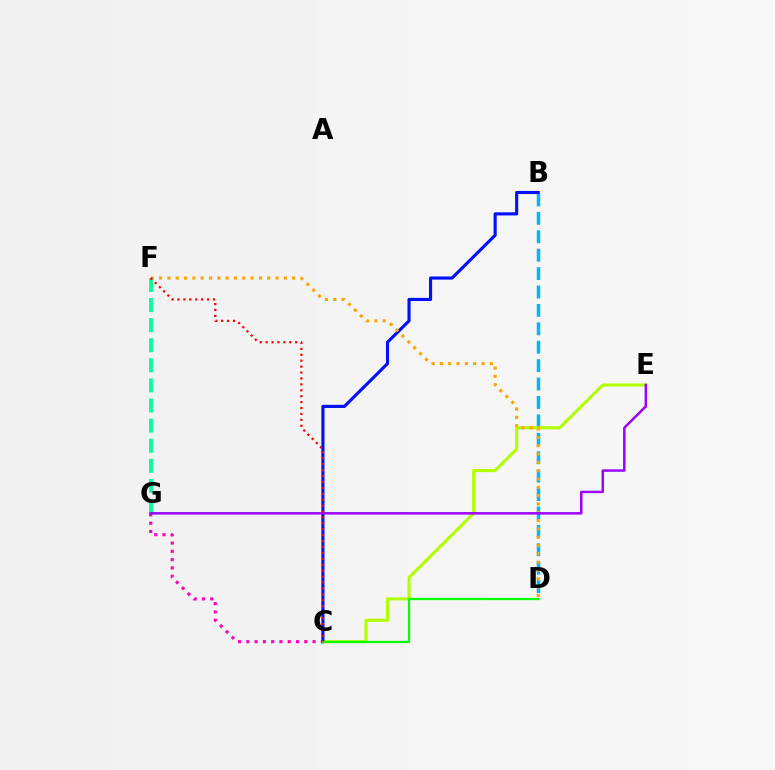{('B', 'D'): [{'color': '#00b5ff', 'line_style': 'dashed', 'thickness': 2.5}], ('C', 'G'): [{'color': '#ff00bd', 'line_style': 'dotted', 'thickness': 2.25}], ('C', 'E'): [{'color': '#b3ff00', 'line_style': 'solid', 'thickness': 2.23}], ('F', 'G'): [{'color': '#00ff9d', 'line_style': 'dashed', 'thickness': 2.73}], ('B', 'C'): [{'color': '#0010ff', 'line_style': 'solid', 'thickness': 2.25}], ('D', 'F'): [{'color': '#ffa500', 'line_style': 'dotted', 'thickness': 2.26}], ('C', 'D'): [{'color': '#08ff00', 'line_style': 'solid', 'thickness': 1.62}], ('E', 'G'): [{'color': '#9b00ff', 'line_style': 'solid', 'thickness': 1.78}], ('C', 'F'): [{'color': '#ff0000', 'line_style': 'dotted', 'thickness': 1.61}]}